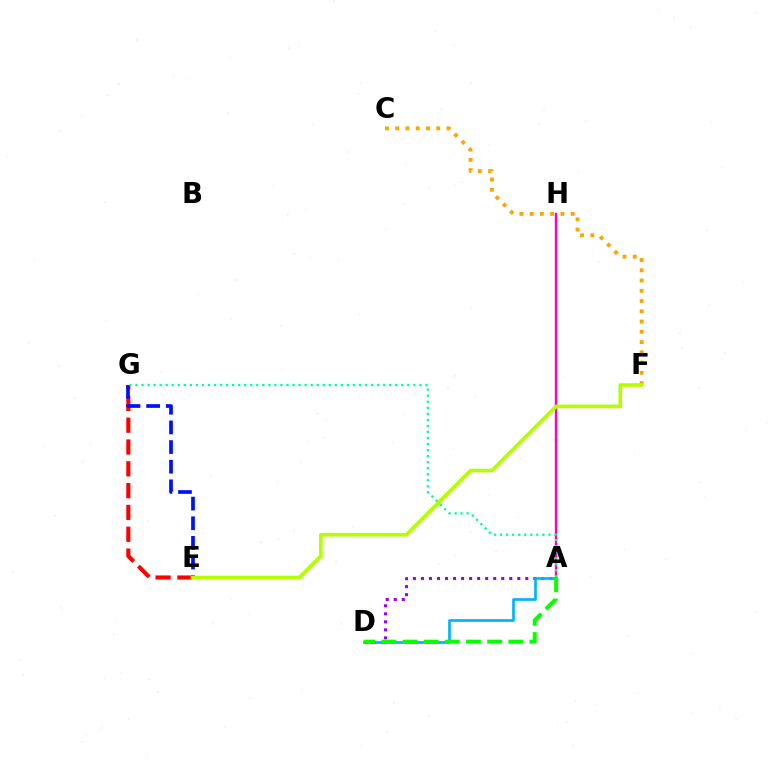{('E', 'G'): [{'color': '#ff0000', 'line_style': 'dashed', 'thickness': 2.96}, {'color': '#0010ff', 'line_style': 'dashed', 'thickness': 2.67}], ('A', 'H'): [{'color': '#ff00bd', 'line_style': 'solid', 'thickness': 1.73}], ('A', 'D'): [{'color': '#9b00ff', 'line_style': 'dotted', 'thickness': 2.18}, {'color': '#00b5ff', 'line_style': 'solid', 'thickness': 1.94}, {'color': '#08ff00', 'line_style': 'dashed', 'thickness': 2.87}], ('C', 'F'): [{'color': '#ffa500', 'line_style': 'dotted', 'thickness': 2.79}], ('E', 'F'): [{'color': '#b3ff00', 'line_style': 'solid', 'thickness': 2.63}], ('A', 'G'): [{'color': '#00ff9d', 'line_style': 'dotted', 'thickness': 1.64}]}